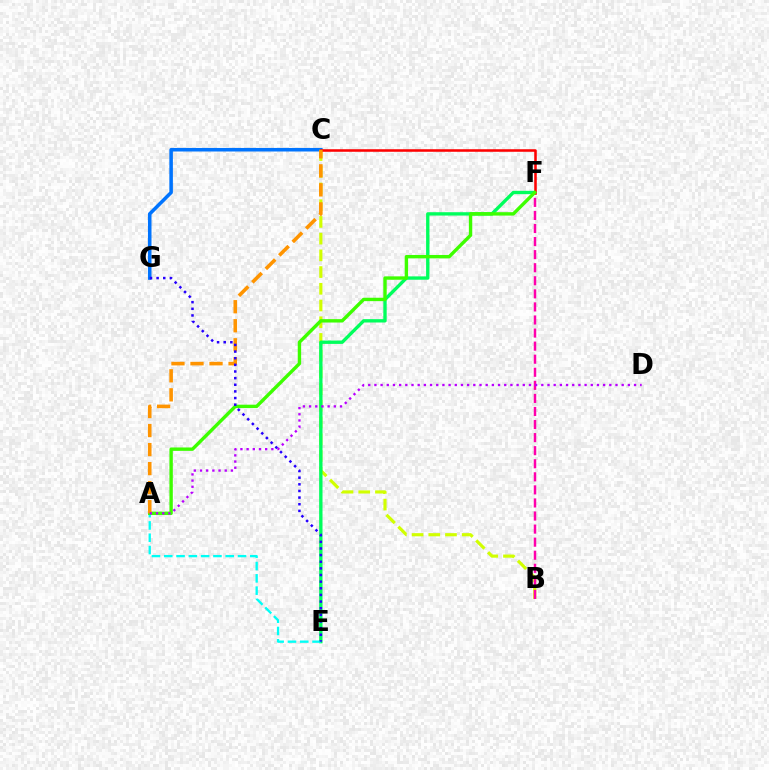{('B', 'C'): [{'color': '#d1ff00', 'line_style': 'dashed', 'thickness': 2.27}], ('E', 'F'): [{'color': '#00ff5c', 'line_style': 'solid', 'thickness': 2.41}], ('C', 'G'): [{'color': '#0074ff', 'line_style': 'solid', 'thickness': 2.55}], ('C', 'F'): [{'color': '#ff0000', 'line_style': 'solid', 'thickness': 1.84}], ('B', 'F'): [{'color': '#ff00ac', 'line_style': 'dashed', 'thickness': 1.78}], ('A', 'E'): [{'color': '#00fff6', 'line_style': 'dashed', 'thickness': 1.67}], ('A', 'F'): [{'color': '#3dff00', 'line_style': 'solid', 'thickness': 2.44}], ('A', 'C'): [{'color': '#ff9400', 'line_style': 'dashed', 'thickness': 2.59}], ('E', 'G'): [{'color': '#2500ff', 'line_style': 'dotted', 'thickness': 1.8}], ('A', 'D'): [{'color': '#b900ff', 'line_style': 'dotted', 'thickness': 1.68}]}